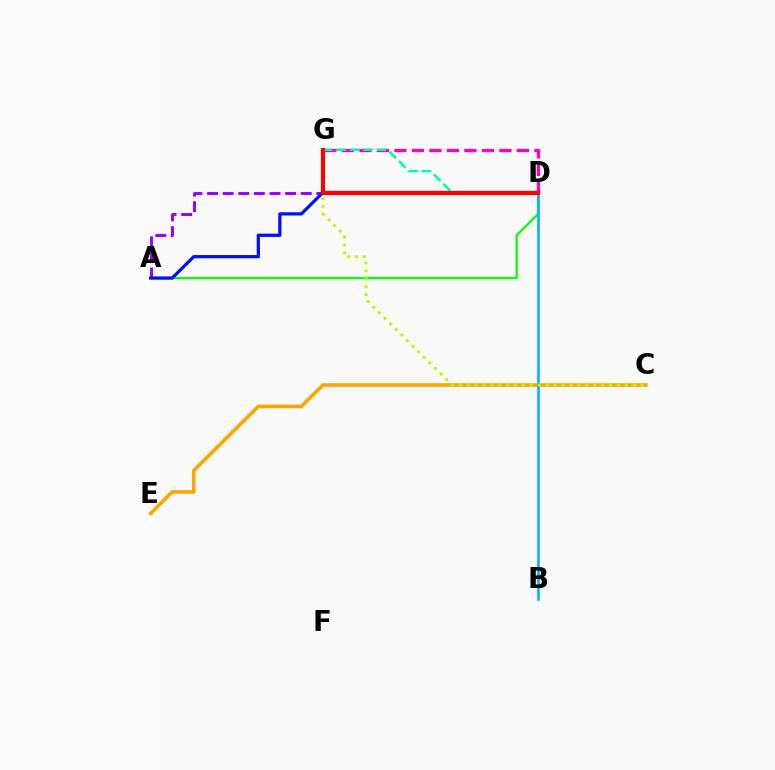{('C', 'E'): [{'color': '#ffa500', 'line_style': 'solid', 'thickness': 2.61}], ('D', 'G'): [{'color': '#ff00bd', 'line_style': 'dashed', 'thickness': 2.38}, {'color': '#00ff9d', 'line_style': 'dashed', 'thickness': 1.83}, {'color': '#ff0000', 'line_style': 'solid', 'thickness': 2.99}], ('A', 'D'): [{'color': '#9b00ff', 'line_style': 'dashed', 'thickness': 2.12}, {'color': '#08ff00', 'line_style': 'solid', 'thickness': 1.63}, {'color': '#0010ff', 'line_style': 'solid', 'thickness': 2.33}], ('B', 'D'): [{'color': '#00b5ff', 'line_style': 'solid', 'thickness': 1.89}], ('C', 'G'): [{'color': '#b3ff00', 'line_style': 'dotted', 'thickness': 2.15}]}